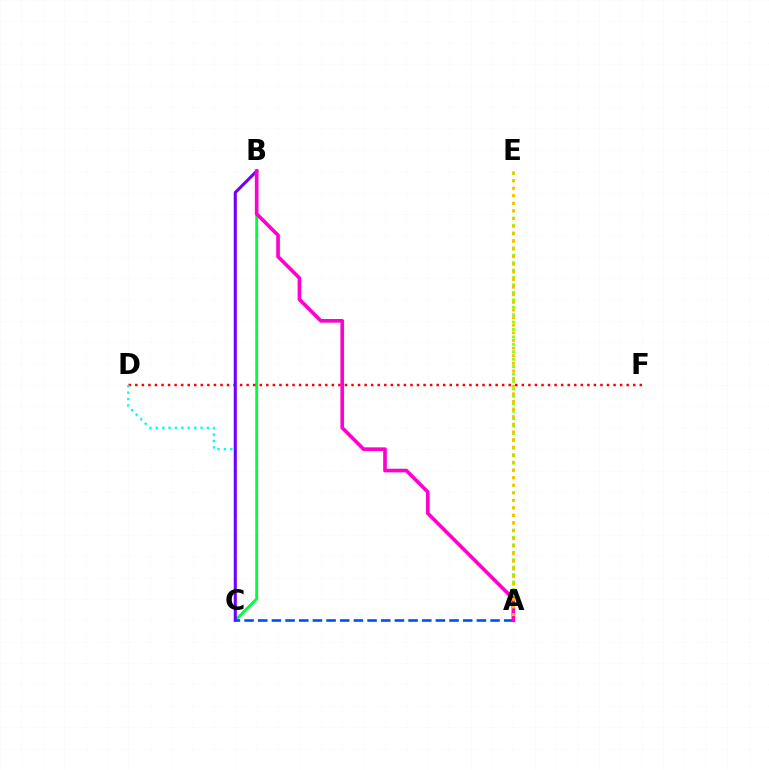{('B', 'C'): [{'color': '#00ff39', 'line_style': 'solid', 'thickness': 2.05}, {'color': '#7200ff', 'line_style': 'solid', 'thickness': 2.21}], ('D', 'F'): [{'color': '#ff0000', 'line_style': 'dotted', 'thickness': 1.78}], ('C', 'D'): [{'color': '#00fff6', 'line_style': 'dotted', 'thickness': 1.74}], ('A', 'C'): [{'color': '#004bff', 'line_style': 'dashed', 'thickness': 1.86}], ('A', 'E'): [{'color': '#84ff00', 'line_style': 'dotted', 'thickness': 2.02}, {'color': '#ffbd00', 'line_style': 'dotted', 'thickness': 2.07}], ('A', 'B'): [{'color': '#ff00cf', 'line_style': 'solid', 'thickness': 2.63}]}